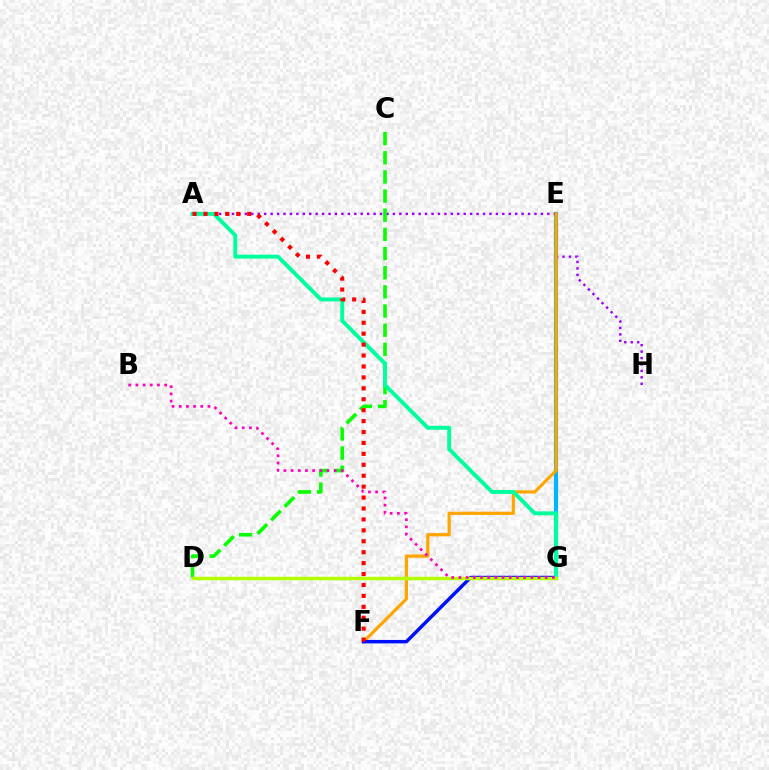{('E', 'G'): [{'color': '#00b5ff', 'line_style': 'solid', 'thickness': 2.96}], ('A', 'H'): [{'color': '#9b00ff', 'line_style': 'dotted', 'thickness': 1.75}], ('E', 'F'): [{'color': '#ffa500', 'line_style': 'solid', 'thickness': 2.32}], ('F', 'G'): [{'color': '#0010ff', 'line_style': 'solid', 'thickness': 2.49}], ('C', 'D'): [{'color': '#08ff00', 'line_style': 'dashed', 'thickness': 2.6}], ('A', 'G'): [{'color': '#00ff9d', 'line_style': 'solid', 'thickness': 2.84}], ('A', 'F'): [{'color': '#ff0000', 'line_style': 'dotted', 'thickness': 2.97}], ('D', 'G'): [{'color': '#b3ff00', 'line_style': 'solid', 'thickness': 2.47}], ('B', 'G'): [{'color': '#ff00bd', 'line_style': 'dotted', 'thickness': 1.95}]}